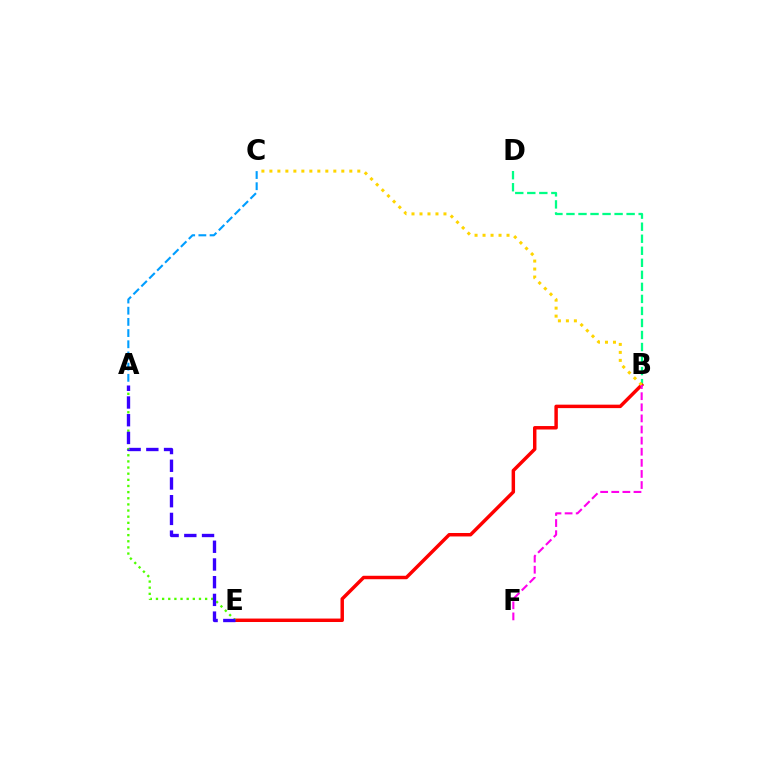{('B', 'D'): [{'color': '#00ff86', 'line_style': 'dashed', 'thickness': 1.63}], ('B', 'E'): [{'color': '#ff0000', 'line_style': 'solid', 'thickness': 2.49}], ('B', 'C'): [{'color': '#ffd500', 'line_style': 'dotted', 'thickness': 2.17}], ('A', 'C'): [{'color': '#009eff', 'line_style': 'dashed', 'thickness': 1.52}], ('A', 'E'): [{'color': '#4fff00', 'line_style': 'dotted', 'thickness': 1.67}, {'color': '#3700ff', 'line_style': 'dashed', 'thickness': 2.41}], ('B', 'F'): [{'color': '#ff00ed', 'line_style': 'dashed', 'thickness': 1.51}]}